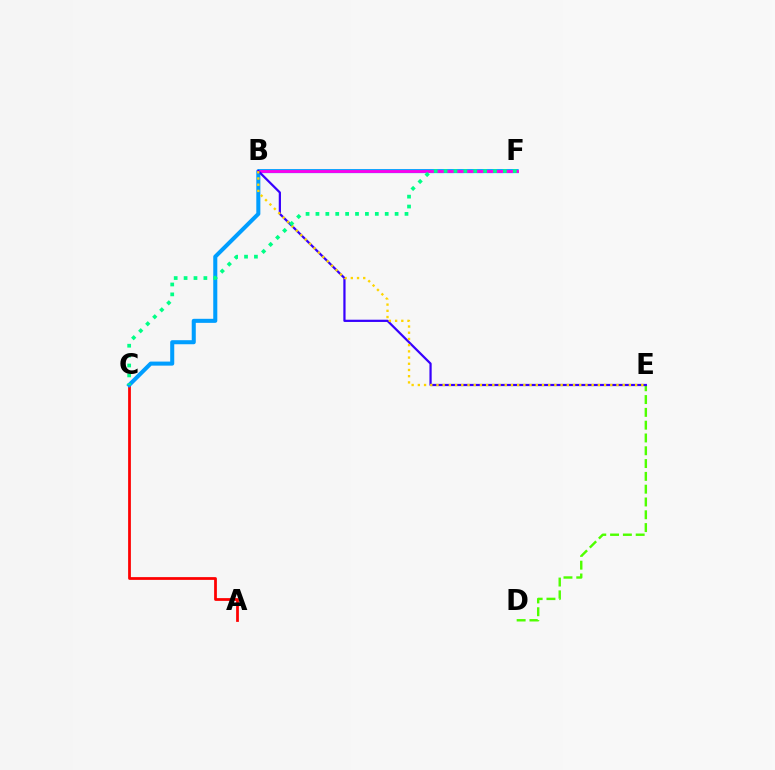{('A', 'C'): [{'color': '#ff0000', 'line_style': 'solid', 'thickness': 1.98}], ('C', 'F'): [{'color': '#009eff', 'line_style': 'solid', 'thickness': 2.92}, {'color': '#00ff86', 'line_style': 'dotted', 'thickness': 2.69}], ('D', 'E'): [{'color': '#4fff00', 'line_style': 'dashed', 'thickness': 1.74}], ('B', 'F'): [{'color': '#ff00ed', 'line_style': 'solid', 'thickness': 2.04}], ('B', 'E'): [{'color': '#3700ff', 'line_style': 'solid', 'thickness': 1.6}, {'color': '#ffd500', 'line_style': 'dotted', 'thickness': 1.69}]}